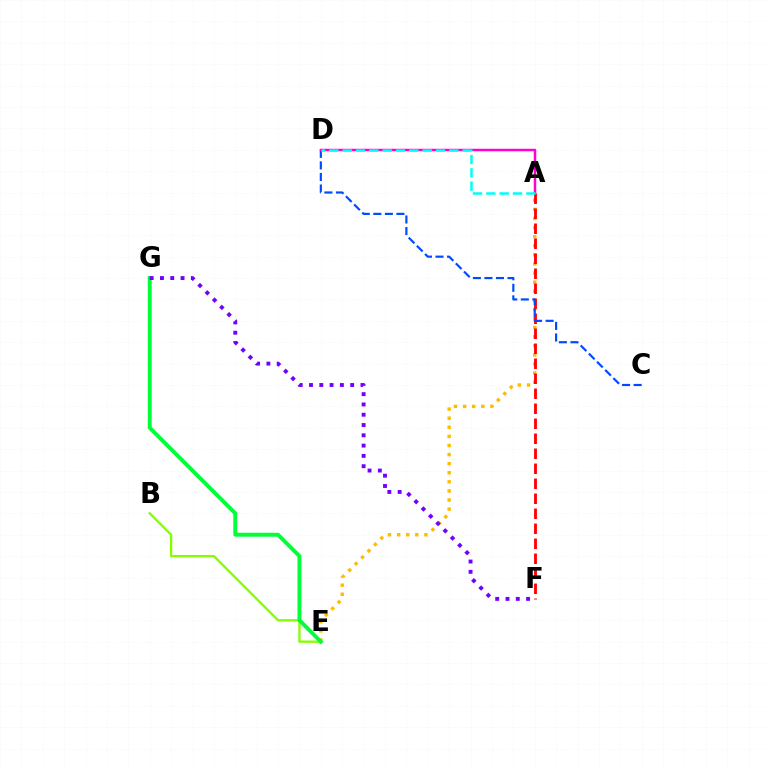{('A', 'E'): [{'color': '#ffbd00', 'line_style': 'dotted', 'thickness': 2.47}], ('A', 'F'): [{'color': '#ff0000', 'line_style': 'dashed', 'thickness': 2.04}], ('B', 'E'): [{'color': '#84ff00', 'line_style': 'solid', 'thickness': 1.67}], ('C', 'D'): [{'color': '#004bff', 'line_style': 'dashed', 'thickness': 1.57}], ('E', 'G'): [{'color': '#00ff39', 'line_style': 'solid', 'thickness': 2.82}], ('A', 'D'): [{'color': '#ff00cf', 'line_style': 'solid', 'thickness': 1.79}, {'color': '#00fff6', 'line_style': 'dashed', 'thickness': 1.81}], ('F', 'G'): [{'color': '#7200ff', 'line_style': 'dotted', 'thickness': 2.8}]}